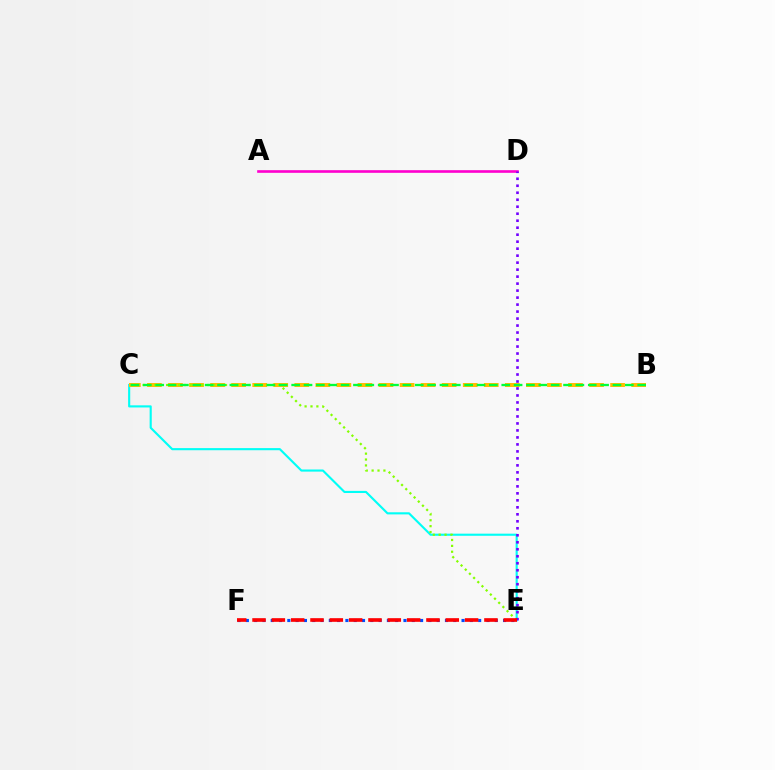{('C', 'E'): [{'color': '#00fff6', 'line_style': 'solid', 'thickness': 1.53}, {'color': '#84ff00', 'line_style': 'dotted', 'thickness': 1.6}], ('B', 'C'): [{'color': '#ffbd00', 'line_style': 'dashed', 'thickness': 2.86}, {'color': '#00ff39', 'line_style': 'dashed', 'thickness': 1.68}], ('E', 'F'): [{'color': '#004bff', 'line_style': 'dotted', 'thickness': 2.25}, {'color': '#ff0000', 'line_style': 'dashed', 'thickness': 2.63}], ('A', 'D'): [{'color': '#ff00cf', 'line_style': 'solid', 'thickness': 1.9}], ('D', 'E'): [{'color': '#7200ff', 'line_style': 'dotted', 'thickness': 1.9}]}